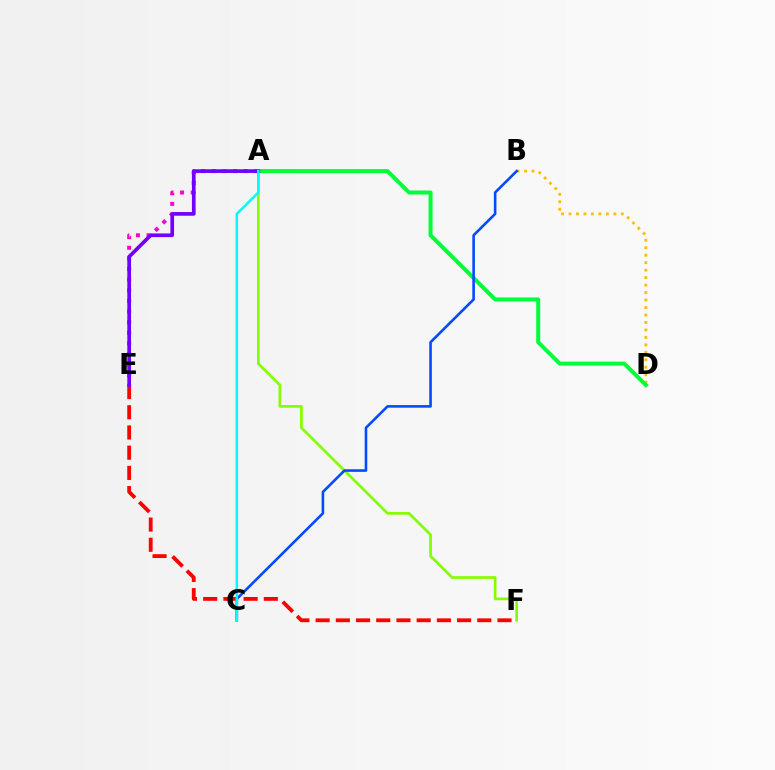{('A', 'E'): [{'color': '#ff00cf', 'line_style': 'dotted', 'thickness': 2.89}, {'color': '#7200ff', 'line_style': 'solid', 'thickness': 2.65}], ('E', 'F'): [{'color': '#ff0000', 'line_style': 'dashed', 'thickness': 2.75}], ('B', 'D'): [{'color': '#ffbd00', 'line_style': 'dotted', 'thickness': 2.03}], ('A', 'F'): [{'color': '#84ff00', 'line_style': 'solid', 'thickness': 1.95}], ('A', 'D'): [{'color': '#00ff39', 'line_style': 'solid', 'thickness': 2.88}], ('B', 'C'): [{'color': '#004bff', 'line_style': 'solid', 'thickness': 1.87}], ('A', 'C'): [{'color': '#00fff6', 'line_style': 'solid', 'thickness': 1.84}]}